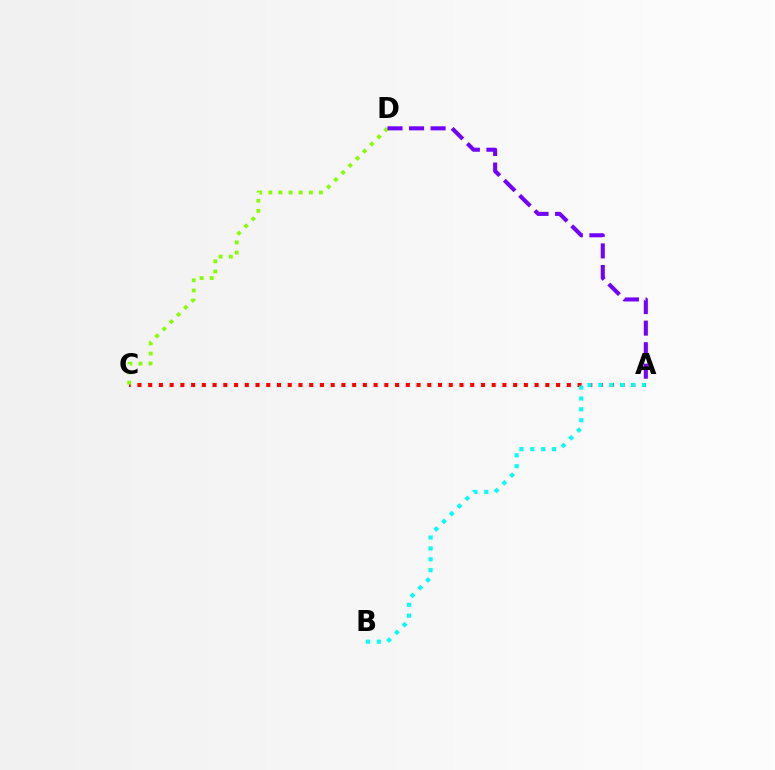{('A', 'C'): [{'color': '#ff0000', 'line_style': 'dotted', 'thickness': 2.92}], ('A', 'B'): [{'color': '#00fff6', 'line_style': 'dotted', 'thickness': 2.96}], ('C', 'D'): [{'color': '#84ff00', 'line_style': 'dotted', 'thickness': 2.75}], ('A', 'D'): [{'color': '#7200ff', 'line_style': 'dashed', 'thickness': 2.93}]}